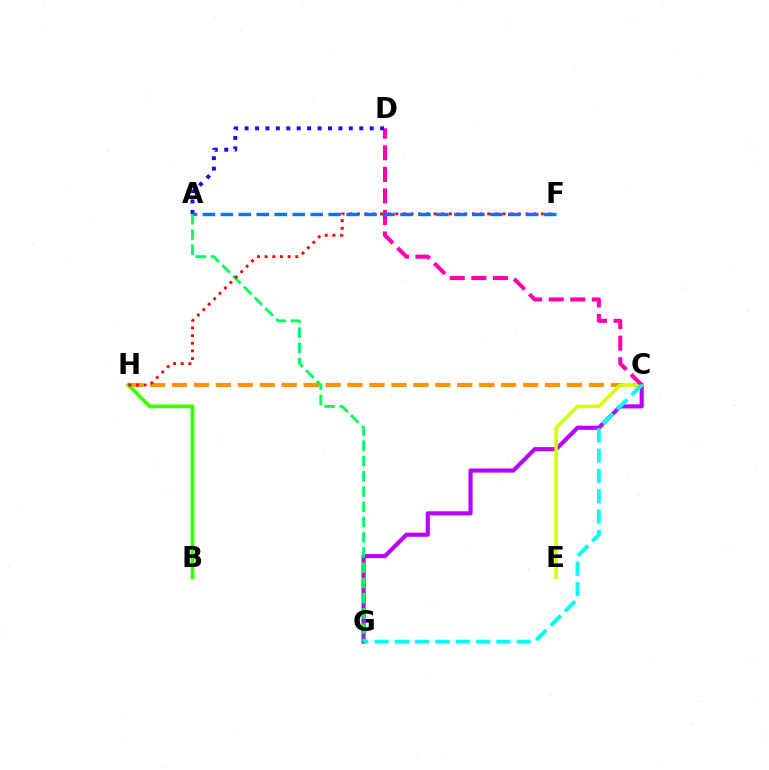{('C', 'H'): [{'color': '#ff9400', 'line_style': 'dashed', 'thickness': 2.98}], ('B', 'H'): [{'color': '#3dff00', 'line_style': 'solid', 'thickness': 2.72}], ('C', 'G'): [{'color': '#b900ff', 'line_style': 'solid', 'thickness': 2.97}, {'color': '#00fff6', 'line_style': 'dashed', 'thickness': 2.76}], ('C', 'E'): [{'color': '#d1ff00', 'line_style': 'solid', 'thickness': 2.51}], ('C', 'D'): [{'color': '#ff00ac', 'line_style': 'dashed', 'thickness': 2.93}], ('A', 'D'): [{'color': '#2500ff', 'line_style': 'dotted', 'thickness': 2.83}], ('A', 'G'): [{'color': '#00ff5c', 'line_style': 'dashed', 'thickness': 2.07}], ('F', 'H'): [{'color': '#ff0000', 'line_style': 'dotted', 'thickness': 2.08}], ('A', 'F'): [{'color': '#0074ff', 'line_style': 'dashed', 'thickness': 2.44}]}